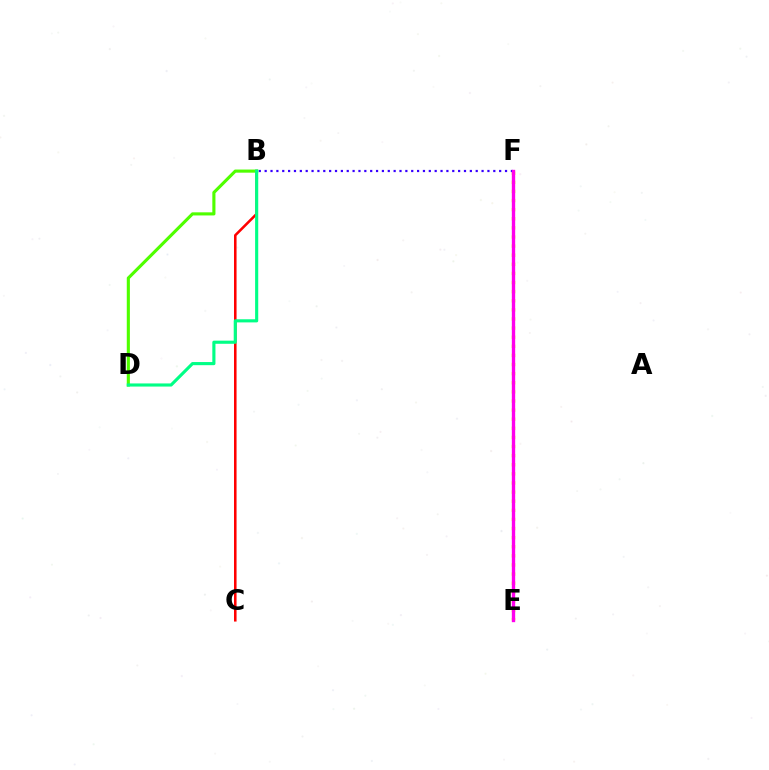{('E', 'F'): [{'color': '#ffd500', 'line_style': 'dotted', 'thickness': 2.48}, {'color': '#009eff', 'line_style': 'dotted', 'thickness': 1.86}, {'color': '#ff00ed', 'line_style': 'solid', 'thickness': 2.41}], ('B', 'C'): [{'color': '#ff0000', 'line_style': 'solid', 'thickness': 1.84}], ('B', 'F'): [{'color': '#3700ff', 'line_style': 'dotted', 'thickness': 1.59}], ('B', 'D'): [{'color': '#4fff00', 'line_style': 'solid', 'thickness': 2.24}, {'color': '#00ff86', 'line_style': 'solid', 'thickness': 2.25}]}